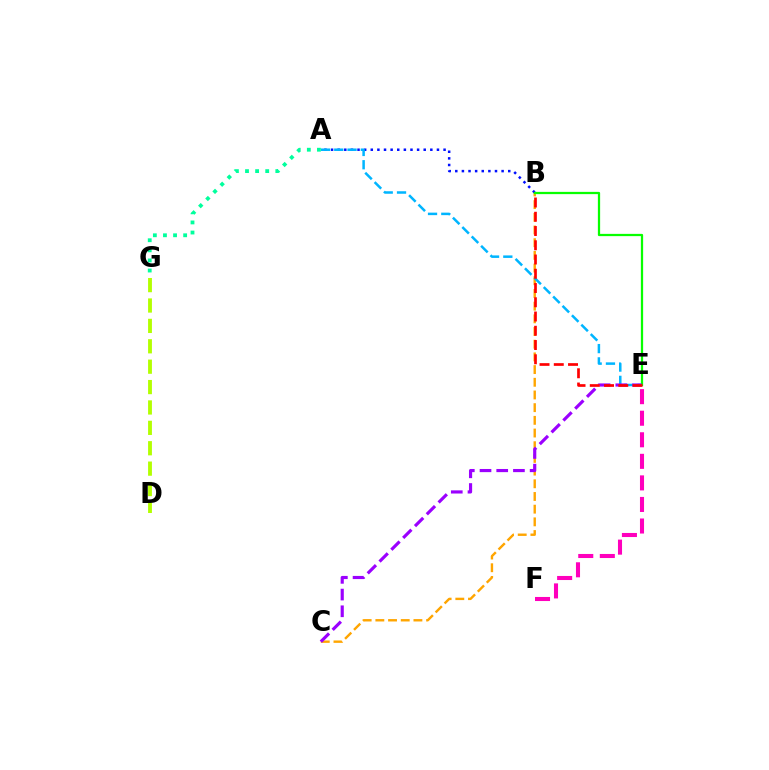{('B', 'C'): [{'color': '#ffa500', 'line_style': 'dashed', 'thickness': 1.72}], ('A', 'B'): [{'color': '#0010ff', 'line_style': 'dotted', 'thickness': 1.8}], ('D', 'G'): [{'color': '#b3ff00', 'line_style': 'dashed', 'thickness': 2.77}], ('A', 'E'): [{'color': '#00b5ff', 'line_style': 'dashed', 'thickness': 1.81}], ('B', 'E'): [{'color': '#08ff00', 'line_style': 'solid', 'thickness': 1.62}, {'color': '#ff0000', 'line_style': 'dashed', 'thickness': 1.94}], ('A', 'G'): [{'color': '#00ff9d', 'line_style': 'dotted', 'thickness': 2.74}], ('C', 'E'): [{'color': '#9b00ff', 'line_style': 'dashed', 'thickness': 2.27}], ('E', 'F'): [{'color': '#ff00bd', 'line_style': 'dashed', 'thickness': 2.93}]}